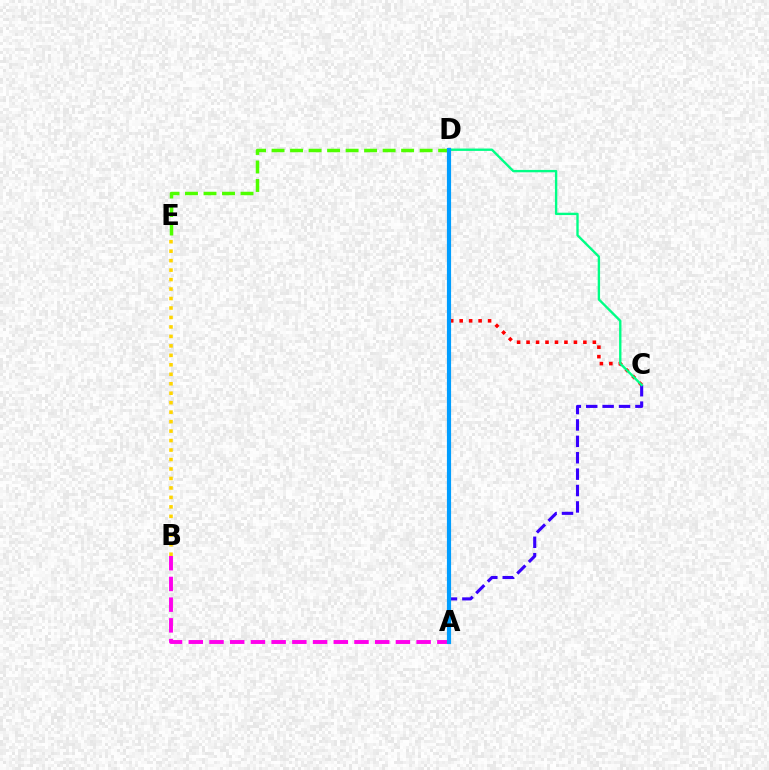{('A', 'B'): [{'color': '#ff00ed', 'line_style': 'dashed', 'thickness': 2.81}], ('C', 'D'): [{'color': '#ff0000', 'line_style': 'dotted', 'thickness': 2.57}, {'color': '#00ff86', 'line_style': 'solid', 'thickness': 1.7}], ('A', 'C'): [{'color': '#3700ff', 'line_style': 'dashed', 'thickness': 2.23}], ('D', 'E'): [{'color': '#4fff00', 'line_style': 'dashed', 'thickness': 2.51}], ('B', 'E'): [{'color': '#ffd500', 'line_style': 'dotted', 'thickness': 2.57}], ('A', 'D'): [{'color': '#009eff', 'line_style': 'solid', 'thickness': 3.0}]}